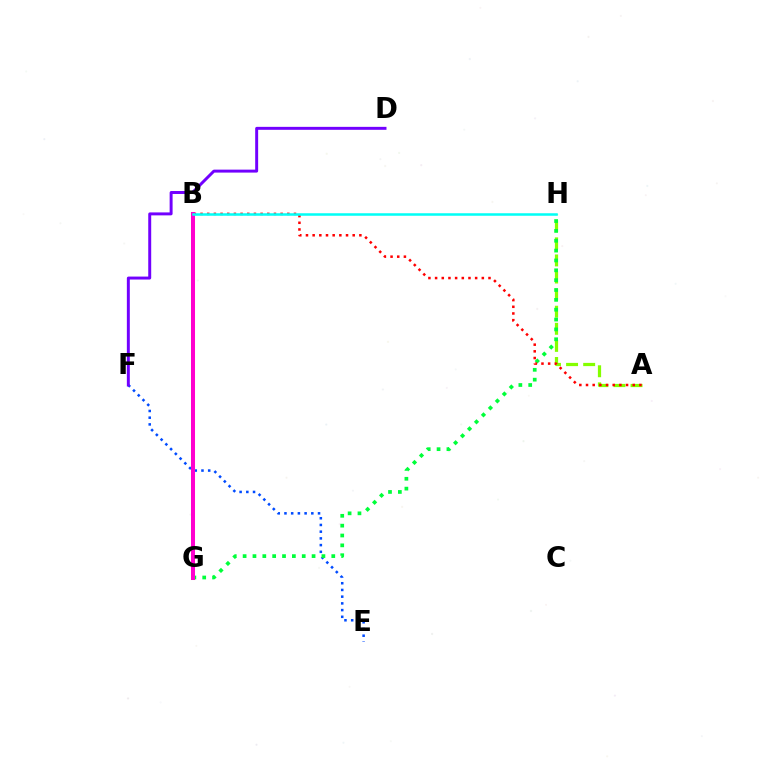{('B', 'G'): [{'color': '#ffbd00', 'line_style': 'dashed', 'thickness': 2.02}, {'color': '#ff00cf', 'line_style': 'solid', 'thickness': 2.9}], ('E', 'F'): [{'color': '#004bff', 'line_style': 'dotted', 'thickness': 1.82}], ('A', 'H'): [{'color': '#84ff00', 'line_style': 'dashed', 'thickness': 2.32}], ('D', 'F'): [{'color': '#7200ff', 'line_style': 'solid', 'thickness': 2.13}], ('G', 'H'): [{'color': '#00ff39', 'line_style': 'dotted', 'thickness': 2.68}], ('A', 'B'): [{'color': '#ff0000', 'line_style': 'dotted', 'thickness': 1.81}], ('B', 'H'): [{'color': '#00fff6', 'line_style': 'solid', 'thickness': 1.81}]}